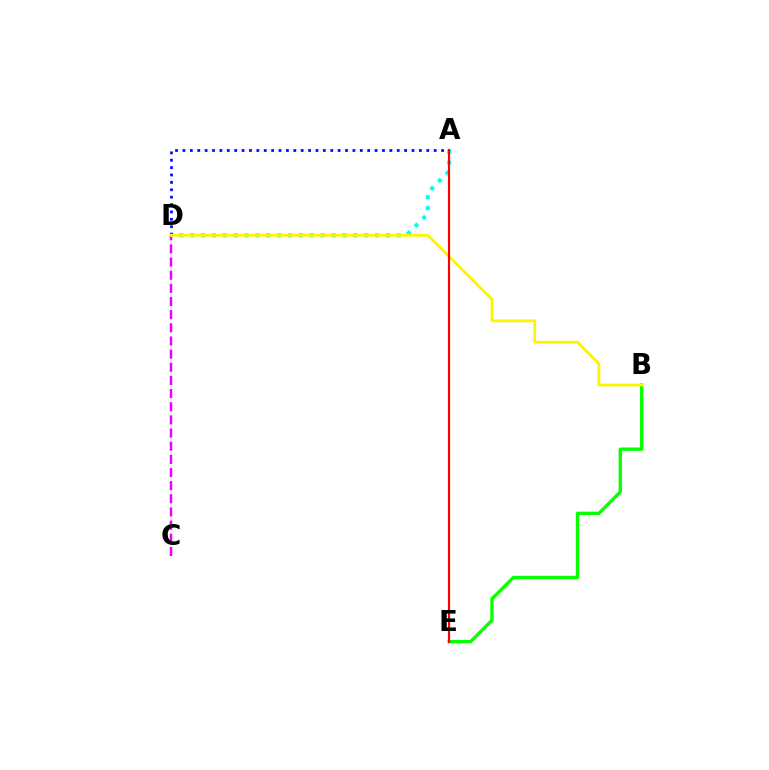{('C', 'D'): [{'color': '#ee00ff', 'line_style': 'dashed', 'thickness': 1.79}], ('B', 'E'): [{'color': '#08ff00', 'line_style': 'solid', 'thickness': 2.41}], ('A', 'D'): [{'color': '#00fff6', 'line_style': 'dotted', 'thickness': 2.96}, {'color': '#0010ff', 'line_style': 'dotted', 'thickness': 2.01}], ('B', 'D'): [{'color': '#fcf500', 'line_style': 'solid', 'thickness': 2.0}], ('A', 'E'): [{'color': '#ff0000', 'line_style': 'solid', 'thickness': 1.54}]}